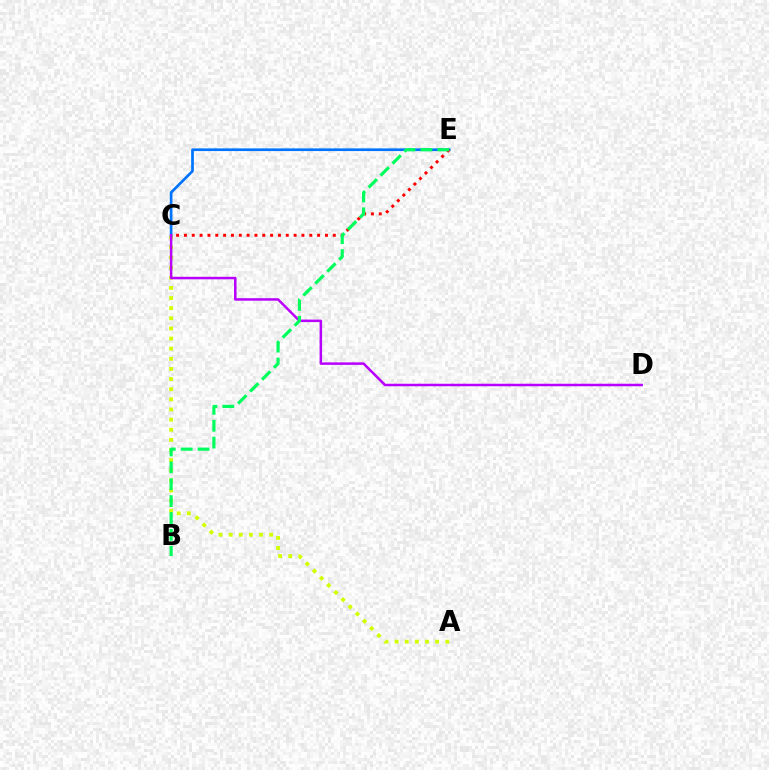{('A', 'C'): [{'color': '#d1ff00', 'line_style': 'dotted', 'thickness': 2.75}], ('C', 'E'): [{'color': '#0074ff', 'line_style': 'solid', 'thickness': 1.93}, {'color': '#ff0000', 'line_style': 'dotted', 'thickness': 2.13}], ('C', 'D'): [{'color': '#b900ff', 'line_style': 'solid', 'thickness': 1.81}], ('B', 'E'): [{'color': '#00ff5c', 'line_style': 'dashed', 'thickness': 2.29}]}